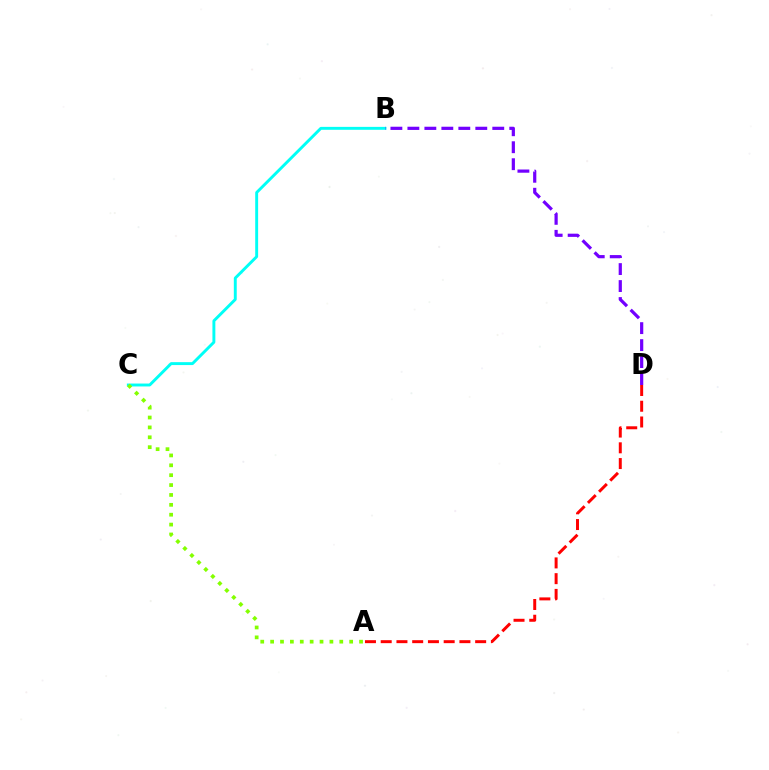{('B', 'C'): [{'color': '#00fff6', 'line_style': 'solid', 'thickness': 2.1}], ('A', 'C'): [{'color': '#84ff00', 'line_style': 'dotted', 'thickness': 2.68}], ('B', 'D'): [{'color': '#7200ff', 'line_style': 'dashed', 'thickness': 2.31}], ('A', 'D'): [{'color': '#ff0000', 'line_style': 'dashed', 'thickness': 2.14}]}